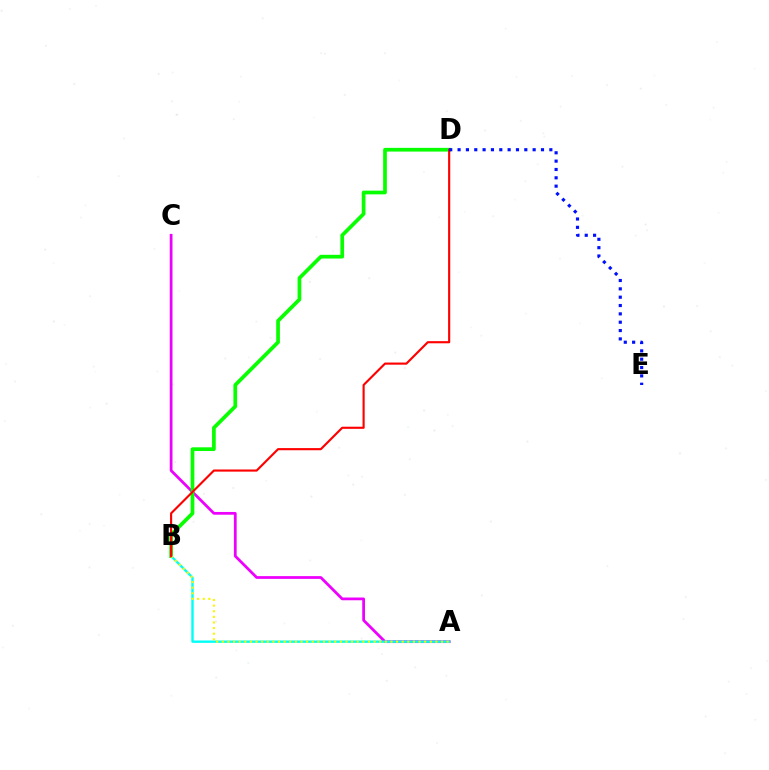{('A', 'C'): [{'color': '#ee00ff', 'line_style': 'solid', 'thickness': 1.98}], ('B', 'D'): [{'color': '#08ff00', 'line_style': 'solid', 'thickness': 2.67}, {'color': '#ff0000', 'line_style': 'solid', 'thickness': 1.54}], ('A', 'B'): [{'color': '#00fff6', 'line_style': 'solid', 'thickness': 1.72}, {'color': '#fcf500', 'line_style': 'dotted', 'thickness': 1.53}], ('D', 'E'): [{'color': '#0010ff', 'line_style': 'dotted', 'thickness': 2.27}]}